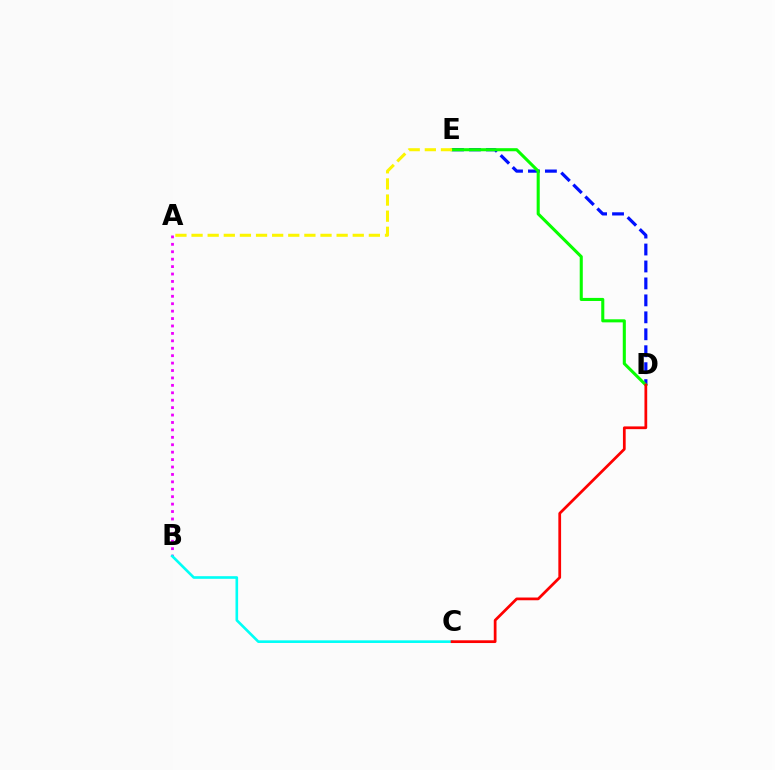{('D', 'E'): [{'color': '#0010ff', 'line_style': 'dashed', 'thickness': 2.3}, {'color': '#08ff00', 'line_style': 'solid', 'thickness': 2.21}], ('A', 'B'): [{'color': '#ee00ff', 'line_style': 'dotted', 'thickness': 2.02}], ('B', 'C'): [{'color': '#00fff6', 'line_style': 'solid', 'thickness': 1.89}], ('C', 'D'): [{'color': '#ff0000', 'line_style': 'solid', 'thickness': 1.97}], ('A', 'E'): [{'color': '#fcf500', 'line_style': 'dashed', 'thickness': 2.19}]}